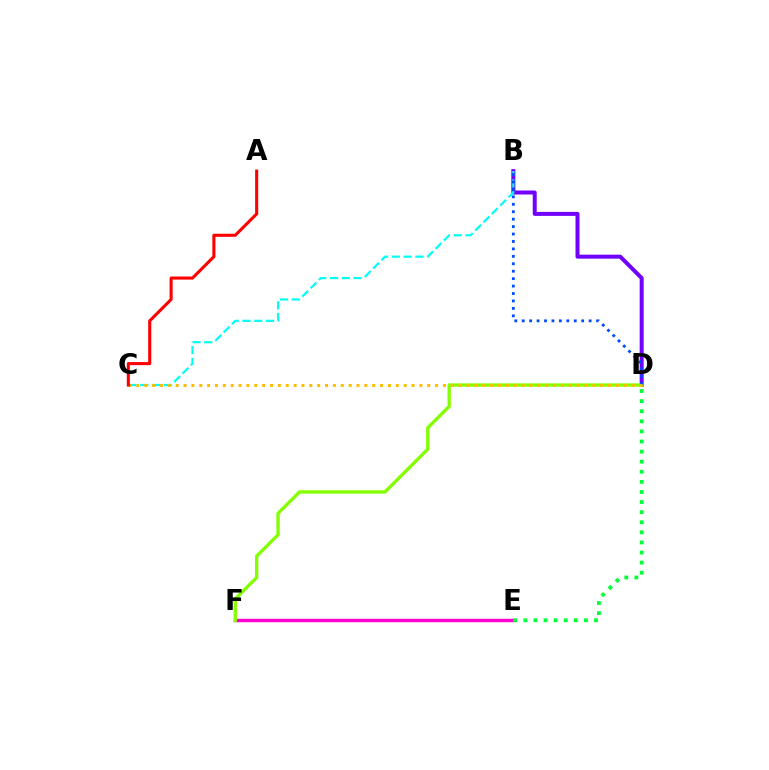{('E', 'F'): [{'color': '#ff00cf', 'line_style': 'solid', 'thickness': 2.46}], ('B', 'D'): [{'color': '#7200ff', 'line_style': 'solid', 'thickness': 2.88}, {'color': '#004bff', 'line_style': 'dotted', 'thickness': 2.02}], ('B', 'C'): [{'color': '#00fff6', 'line_style': 'dashed', 'thickness': 1.6}], ('D', 'F'): [{'color': '#84ff00', 'line_style': 'solid', 'thickness': 2.4}], ('D', 'E'): [{'color': '#00ff39', 'line_style': 'dotted', 'thickness': 2.74}], ('C', 'D'): [{'color': '#ffbd00', 'line_style': 'dotted', 'thickness': 2.14}], ('A', 'C'): [{'color': '#ff0000', 'line_style': 'solid', 'thickness': 2.22}]}